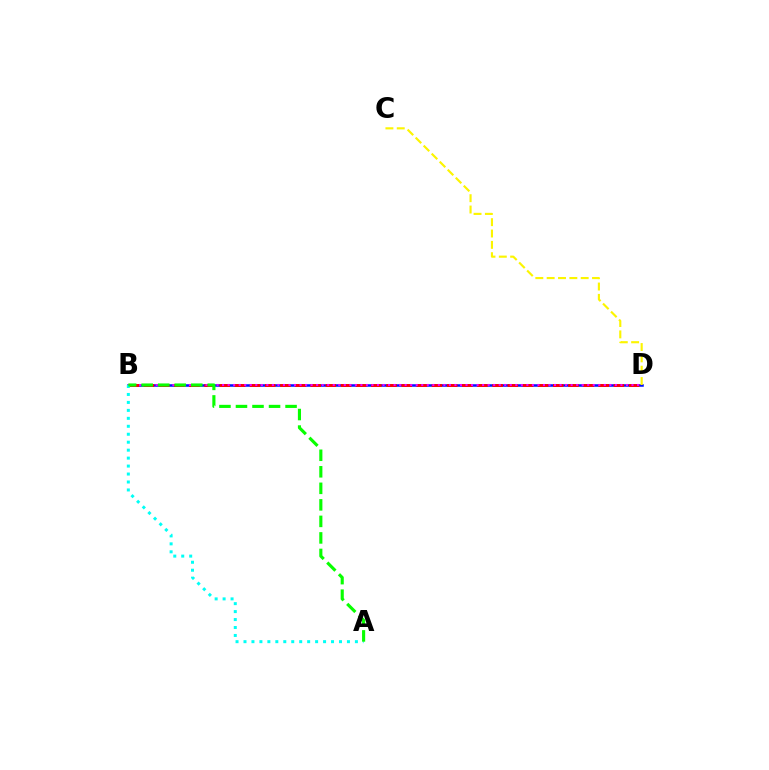{('B', 'D'): [{'color': '#0010ff', 'line_style': 'solid', 'thickness': 1.82}, {'color': '#ff0000', 'line_style': 'dashed', 'thickness': 2.06}, {'color': '#ee00ff', 'line_style': 'dotted', 'thickness': 1.5}], ('A', 'B'): [{'color': '#00fff6', 'line_style': 'dotted', 'thickness': 2.16}, {'color': '#08ff00', 'line_style': 'dashed', 'thickness': 2.25}], ('C', 'D'): [{'color': '#fcf500', 'line_style': 'dashed', 'thickness': 1.54}]}